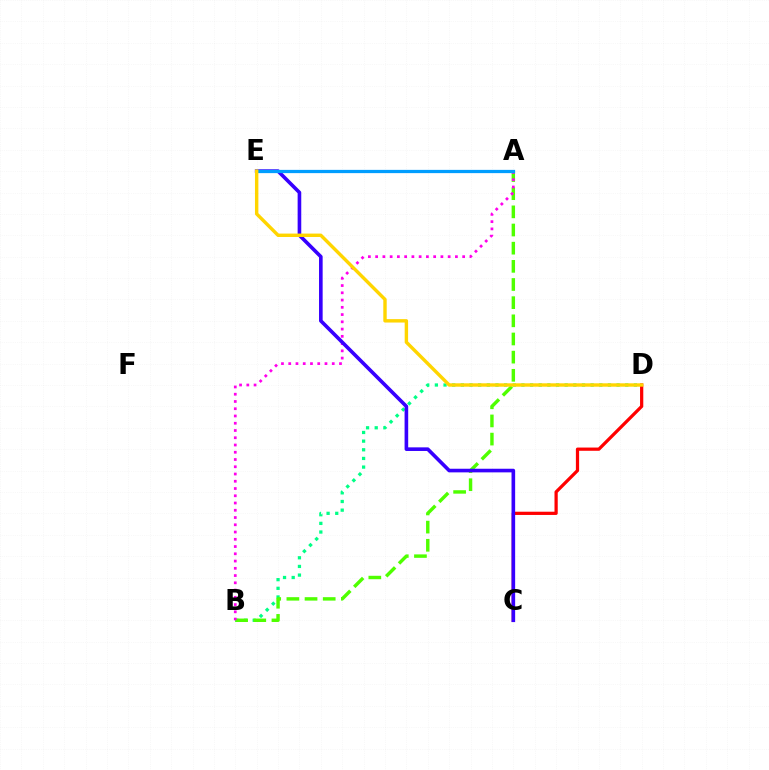{('B', 'D'): [{'color': '#00ff86', 'line_style': 'dotted', 'thickness': 2.35}], ('A', 'B'): [{'color': '#4fff00', 'line_style': 'dashed', 'thickness': 2.47}, {'color': '#ff00ed', 'line_style': 'dotted', 'thickness': 1.97}], ('C', 'D'): [{'color': '#ff0000', 'line_style': 'solid', 'thickness': 2.33}], ('C', 'E'): [{'color': '#3700ff', 'line_style': 'solid', 'thickness': 2.61}], ('A', 'E'): [{'color': '#009eff', 'line_style': 'solid', 'thickness': 2.34}], ('D', 'E'): [{'color': '#ffd500', 'line_style': 'solid', 'thickness': 2.45}]}